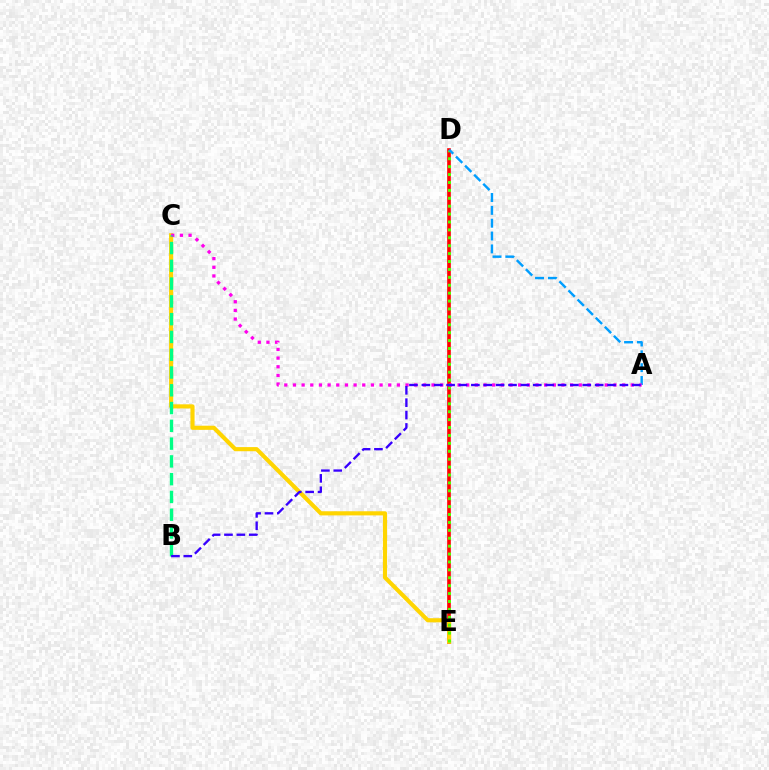{('D', 'E'): [{'color': '#ff0000', 'line_style': 'solid', 'thickness': 2.61}, {'color': '#4fff00', 'line_style': 'dotted', 'thickness': 2.15}], ('C', 'E'): [{'color': '#ffd500', 'line_style': 'solid', 'thickness': 2.97}], ('A', 'D'): [{'color': '#009eff', 'line_style': 'dashed', 'thickness': 1.75}], ('A', 'C'): [{'color': '#ff00ed', 'line_style': 'dotted', 'thickness': 2.35}], ('B', 'C'): [{'color': '#00ff86', 'line_style': 'dashed', 'thickness': 2.42}], ('A', 'B'): [{'color': '#3700ff', 'line_style': 'dashed', 'thickness': 1.68}]}